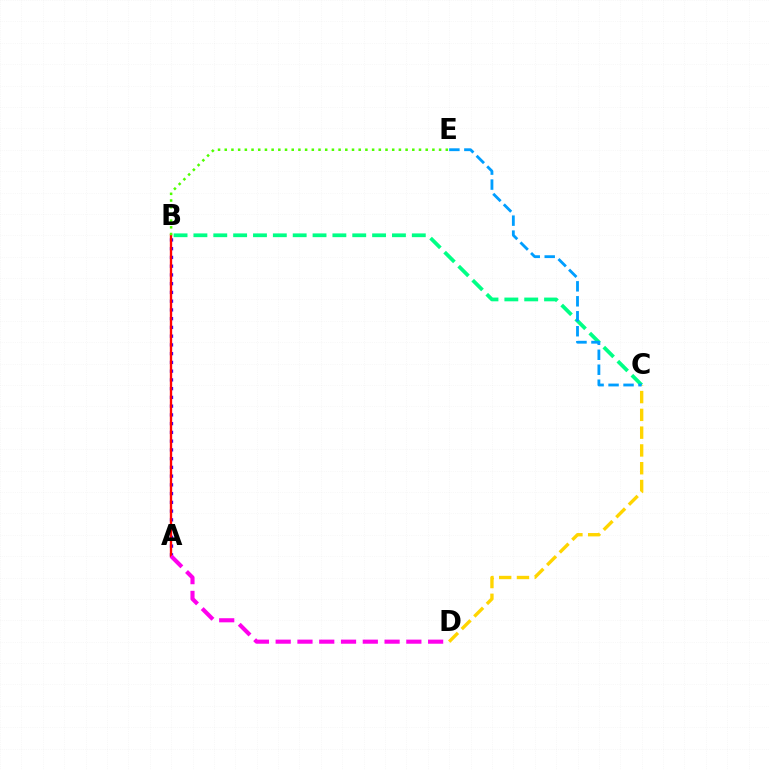{('B', 'C'): [{'color': '#00ff86', 'line_style': 'dashed', 'thickness': 2.7}], ('A', 'B'): [{'color': '#3700ff', 'line_style': 'dotted', 'thickness': 2.38}, {'color': '#ff0000', 'line_style': 'solid', 'thickness': 1.69}], ('A', 'D'): [{'color': '#ff00ed', 'line_style': 'dashed', 'thickness': 2.96}], ('C', 'D'): [{'color': '#ffd500', 'line_style': 'dashed', 'thickness': 2.42}], ('B', 'E'): [{'color': '#4fff00', 'line_style': 'dotted', 'thickness': 1.82}], ('C', 'E'): [{'color': '#009eff', 'line_style': 'dashed', 'thickness': 2.03}]}